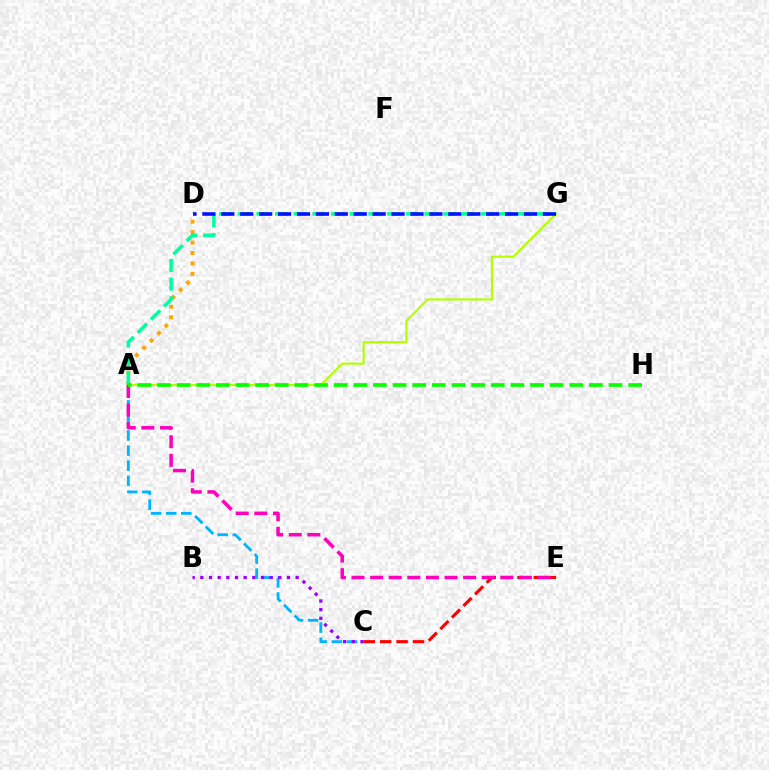{('A', 'G'): [{'color': '#b3ff00', 'line_style': 'solid', 'thickness': 1.56}, {'color': '#00ff9d', 'line_style': 'dashed', 'thickness': 2.54}], ('A', 'C'): [{'color': '#00b5ff', 'line_style': 'dashed', 'thickness': 2.05}], ('B', 'C'): [{'color': '#9b00ff', 'line_style': 'dotted', 'thickness': 2.35}], ('A', 'D'): [{'color': '#ffa500', 'line_style': 'dotted', 'thickness': 2.84}], ('C', 'E'): [{'color': '#ff0000', 'line_style': 'dashed', 'thickness': 2.23}], ('A', 'E'): [{'color': '#ff00bd', 'line_style': 'dashed', 'thickness': 2.53}], ('A', 'H'): [{'color': '#08ff00', 'line_style': 'dashed', 'thickness': 2.67}], ('D', 'G'): [{'color': '#0010ff', 'line_style': 'dashed', 'thickness': 2.57}]}